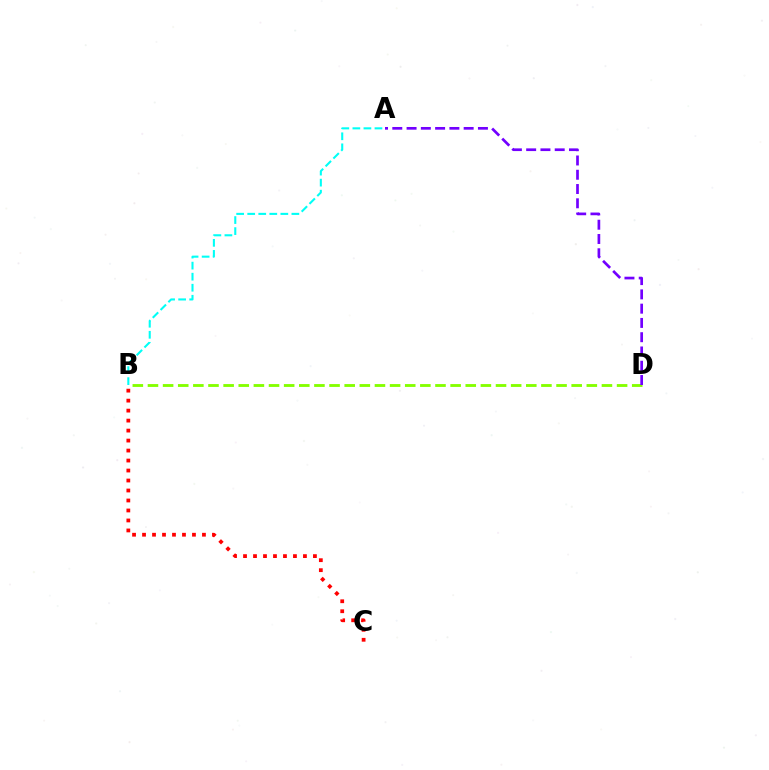{('B', 'D'): [{'color': '#84ff00', 'line_style': 'dashed', 'thickness': 2.06}], ('B', 'C'): [{'color': '#ff0000', 'line_style': 'dotted', 'thickness': 2.71}], ('A', 'B'): [{'color': '#00fff6', 'line_style': 'dashed', 'thickness': 1.5}], ('A', 'D'): [{'color': '#7200ff', 'line_style': 'dashed', 'thickness': 1.94}]}